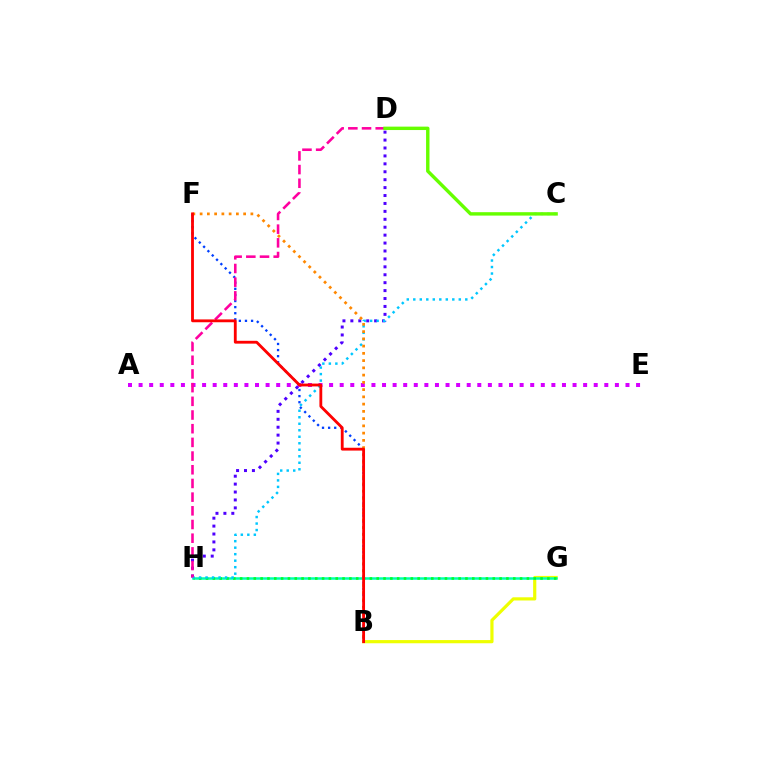{('B', 'G'): [{'color': '#eeff00', 'line_style': 'solid', 'thickness': 2.29}], ('A', 'E'): [{'color': '#d600ff', 'line_style': 'dotted', 'thickness': 2.88}], ('D', 'H'): [{'color': '#4f00ff', 'line_style': 'dotted', 'thickness': 2.15}, {'color': '#ff00a0', 'line_style': 'dashed', 'thickness': 1.86}], ('G', 'H'): [{'color': '#00ffaf', 'line_style': 'solid', 'thickness': 1.81}, {'color': '#00ff27', 'line_style': 'dotted', 'thickness': 1.85}], ('B', 'F'): [{'color': '#003fff', 'line_style': 'dotted', 'thickness': 1.66}, {'color': '#ff8800', 'line_style': 'dotted', 'thickness': 1.97}, {'color': '#ff0000', 'line_style': 'solid', 'thickness': 2.03}], ('C', 'H'): [{'color': '#00c7ff', 'line_style': 'dotted', 'thickness': 1.77}], ('C', 'D'): [{'color': '#66ff00', 'line_style': 'solid', 'thickness': 2.46}]}